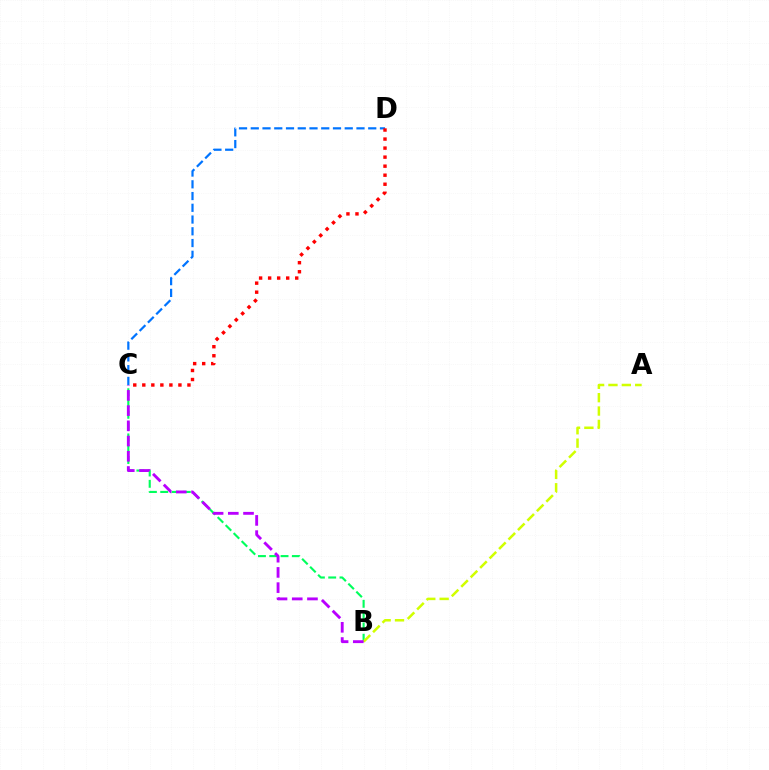{('B', 'C'): [{'color': '#00ff5c', 'line_style': 'dashed', 'thickness': 1.54}, {'color': '#b900ff', 'line_style': 'dashed', 'thickness': 2.07}], ('A', 'B'): [{'color': '#d1ff00', 'line_style': 'dashed', 'thickness': 1.82}], ('C', 'D'): [{'color': '#0074ff', 'line_style': 'dashed', 'thickness': 1.6}, {'color': '#ff0000', 'line_style': 'dotted', 'thickness': 2.45}]}